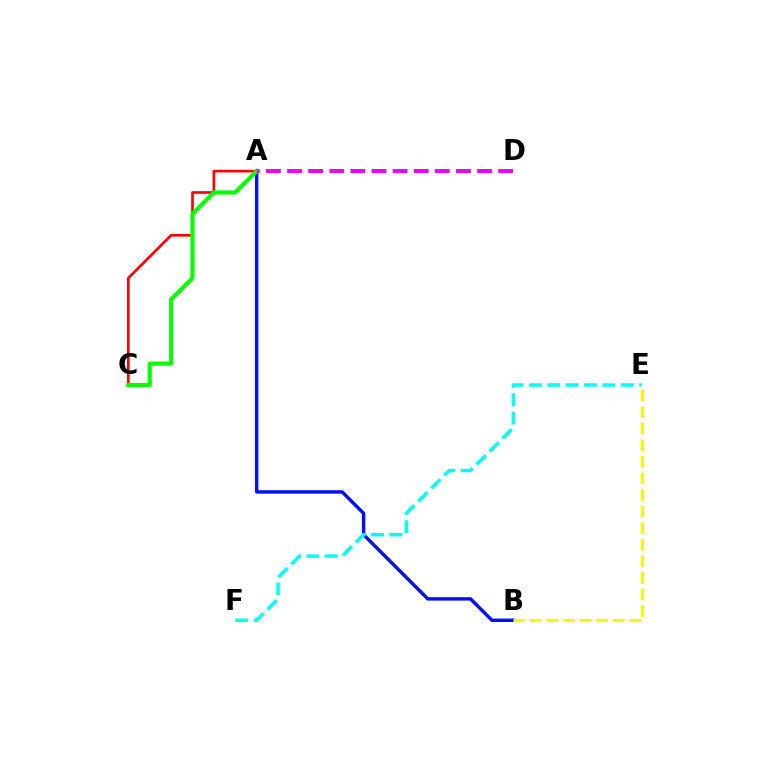{('A', 'C'): [{'color': '#ff0000', 'line_style': 'solid', 'thickness': 1.91}, {'color': '#08ff00', 'line_style': 'solid', 'thickness': 3.0}], ('A', 'B'): [{'color': '#0010ff', 'line_style': 'solid', 'thickness': 2.46}], ('E', 'F'): [{'color': '#00fff6', 'line_style': 'dashed', 'thickness': 2.5}], ('B', 'E'): [{'color': '#fcf500', 'line_style': 'dashed', 'thickness': 2.25}], ('A', 'D'): [{'color': '#ee00ff', 'line_style': 'dashed', 'thickness': 2.87}]}